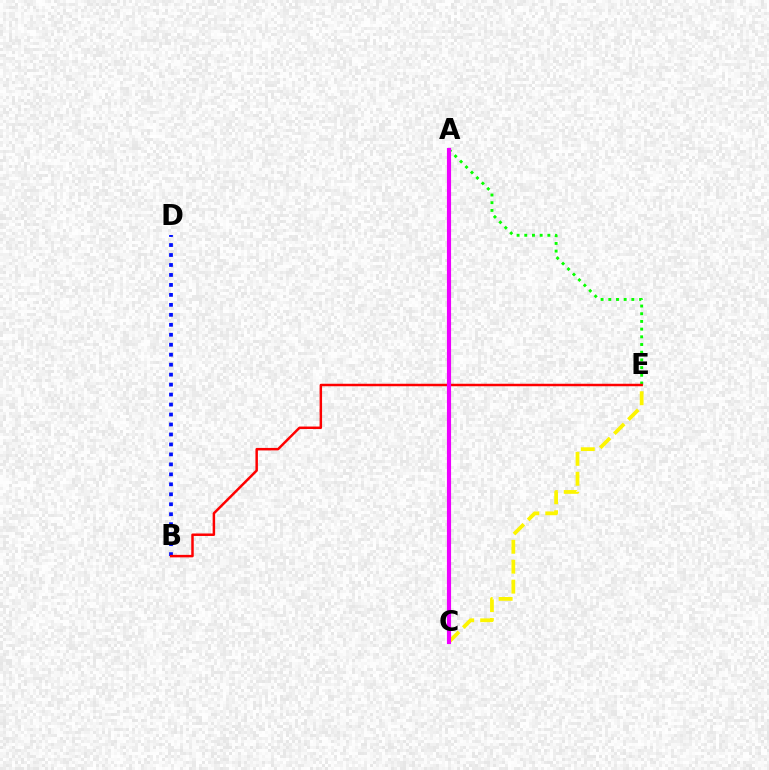{('A', 'C'): [{'color': '#00fff6', 'line_style': 'solid', 'thickness': 1.73}, {'color': '#ee00ff', 'line_style': 'solid', 'thickness': 2.98}], ('B', 'D'): [{'color': '#0010ff', 'line_style': 'dotted', 'thickness': 2.71}], ('A', 'E'): [{'color': '#08ff00', 'line_style': 'dotted', 'thickness': 2.09}], ('C', 'E'): [{'color': '#fcf500', 'line_style': 'dashed', 'thickness': 2.71}], ('B', 'E'): [{'color': '#ff0000', 'line_style': 'solid', 'thickness': 1.78}]}